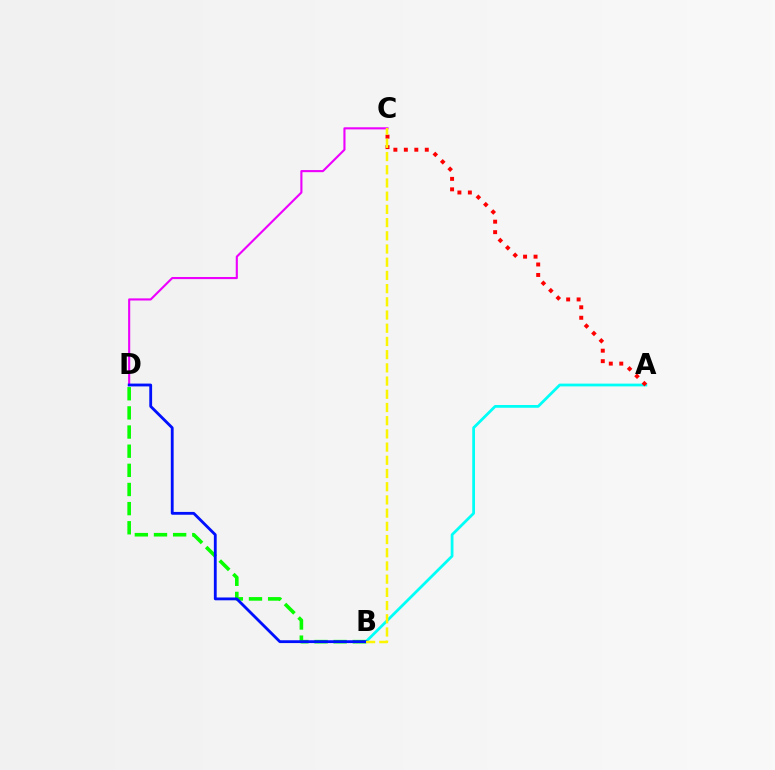{('B', 'D'): [{'color': '#08ff00', 'line_style': 'dashed', 'thickness': 2.6}, {'color': '#0010ff', 'line_style': 'solid', 'thickness': 2.04}], ('C', 'D'): [{'color': '#ee00ff', 'line_style': 'solid', 'thickness': 1.53}], ('A', 'B'): [{'color': '#00fff6', 'line_style': 'solid', 'thickness': 1.99}], ('A', 'C'): [{'color': '#ff0000', 'line_style': 'dotted', 'thickness': 2.84}], ('B', 'C'): [{'color': '#fcf500', 'line_style': 'dashed', 'thickness': 1.79}]}